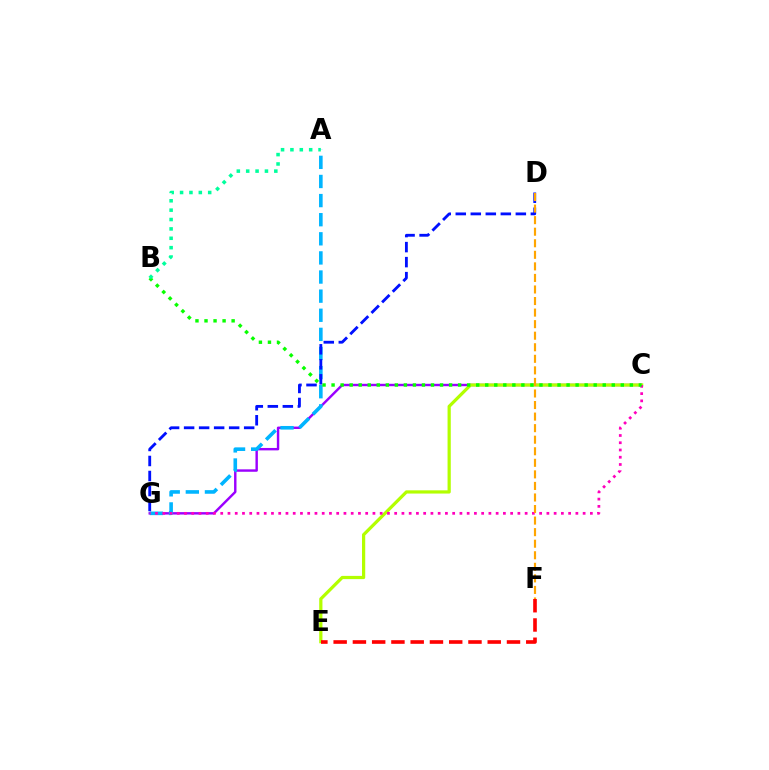{('C', 'G'): [{'color': '#9b00ff', 'line_style': 'solid', 'thickness': 1.74}, {'color': '#ff00bd', 'line_style': 'dotted', 'thickness': 1.97}], ('A', 'G'): [{'color': '#00b5ff', 'line_style': 'dashed', 'thickness': 2.6}], ('C', 'E'): [{'color': '#b3ff00', 'line_style': 'solid', 'thickness': 2.32}], ('E', 'F'): [{'color': '#ff0000', 'line_style': 'dashed', 'thickness': 2.62}], ('B', 'C'): [{'color': '#08ff00', 'line_style': 'dotted', 'thickness': 2.46}], ('D', 'G'): [{'color': '#0010ff', 'line_style': 'dashed', 'thickness': 2.04}], ('D', 'F'): [{'color': '#ffa500', 'line_style': 'dashed', 'thickness': 1.57}], ('A', 'B'): [{'color': '#00ff9d', 'line_style': 'dotted', 'thickness': 2.55}]}